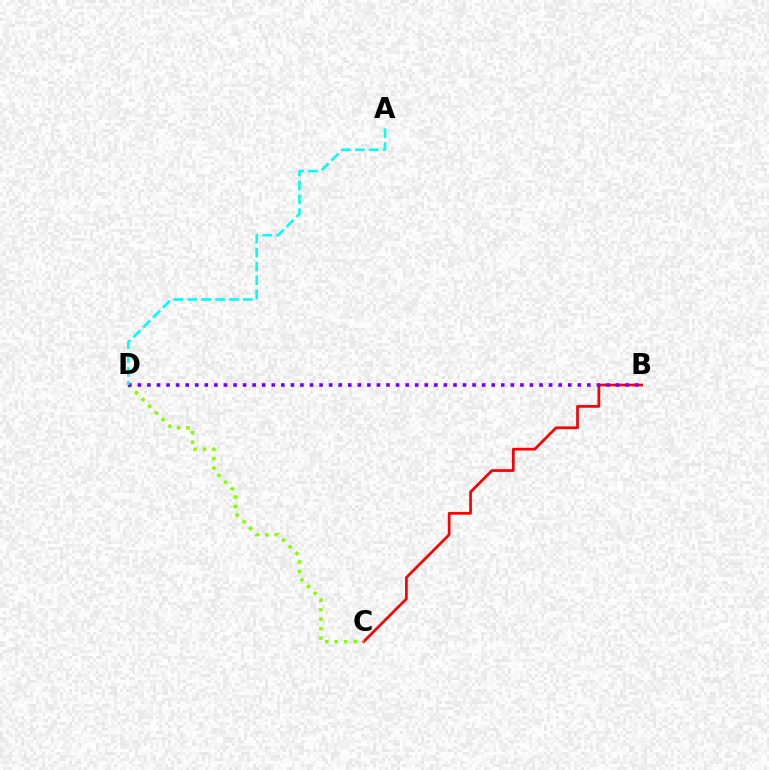{('B', 'C'): [{'color': '#ff0000', 'line_style': 'solid', 'thickness': 1.96}], ('C', 'D'): [{'color': '#84ff00', 'line_style': 'dotted', 'thickness': 2.57}], ('B', 'D'): [{'color': '#7200ff', 'line_style': 'dotted', 'thickness': 2.6}], ('A', 'D'): [{'color': '#00fff6', 'line_style': 'dashed', 'thickness': 1.89}]}